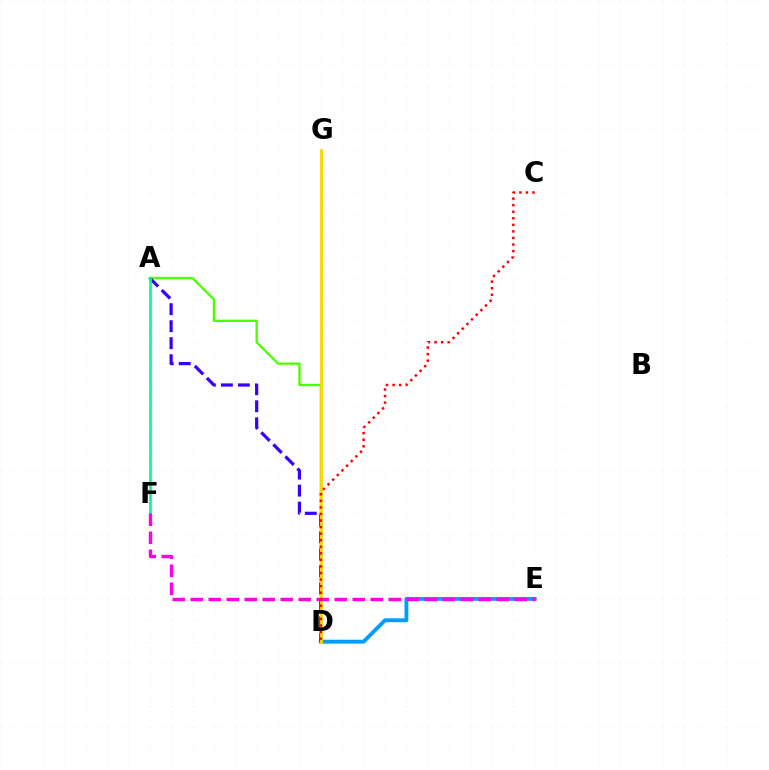{('A', 'D'): [{'color': '#4fff00', 'line_style': 'solid', 'thickness': 1.67}, {'color': '#3700ff', 'line_style': 'dashed', 'thickness': 2.31}], ('D', 'E'): [{'color': '#009eff', 'line_style': 'solid', 'thickness': 2.79}], ('D', 'G'): [{'color': '#ffd500', 'line_style': 'solid', 'thickness': 2.04}], ('A', 'F'): [{'color': '#00ff86', 'line_style': 'solid', 'thickness': 1.92}], ('E', 'F'): [{'color': '#ff00ed', 'line_style': 'dashed', 'thickness': 2.45}], ('C', 'D'): [{'color': '#ff0000', 'line_style': 'dotted', 'thickness': 1.78}]}